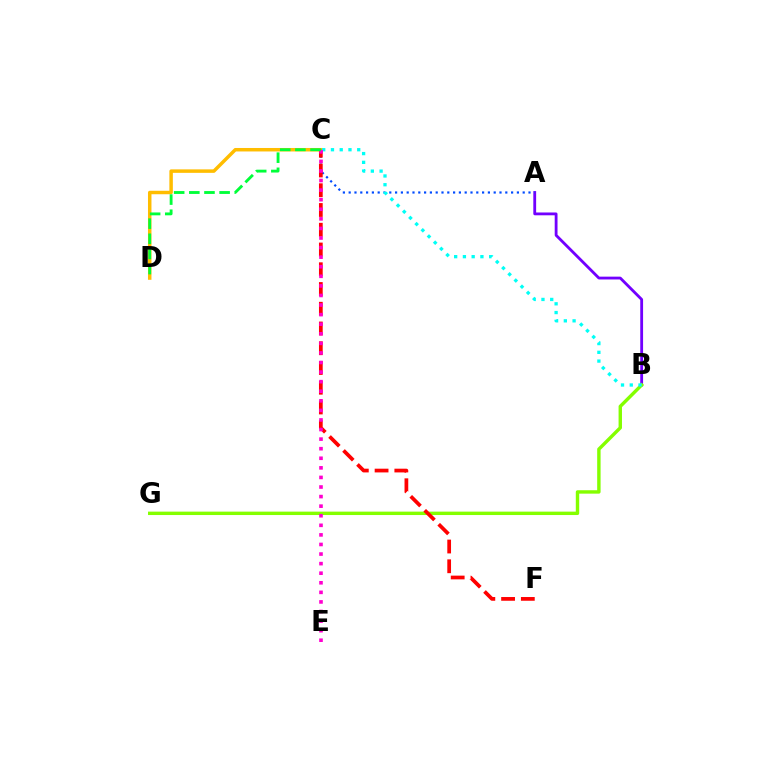{('A', 'B'): [{'color': '#7200ff', 'line_style': 'solid', 'thickness': 2.03}], ('A', 'C'): [{'color': '#004bff', 'line_style': 'dotted', 'thickness': 1.58}], ('C', 'D'): [{'color': '#ffbd00', 'line_style': 'solid', 'thickness': 2.5}, {'color': '#00ff39', 'line_style': 'dashed', 'thickness': 2.06}], ('B', 'G'): [{'color': '#84ff00', 'line_style': 'solid', 'thickness': 2.45}], ('C', 'F'): [{'color': '#ff0000', 'line_style': 'dashed', 'thickness': 2.68}], ('B', 'C'): [{'color': '#00fff6', 'line_style': 'dotted', 'thickness': 2.38}], ('C', 'E'): [{'color': '#ff00cf', 'line_style': 'dotted', 'thickness': 2.6}]}